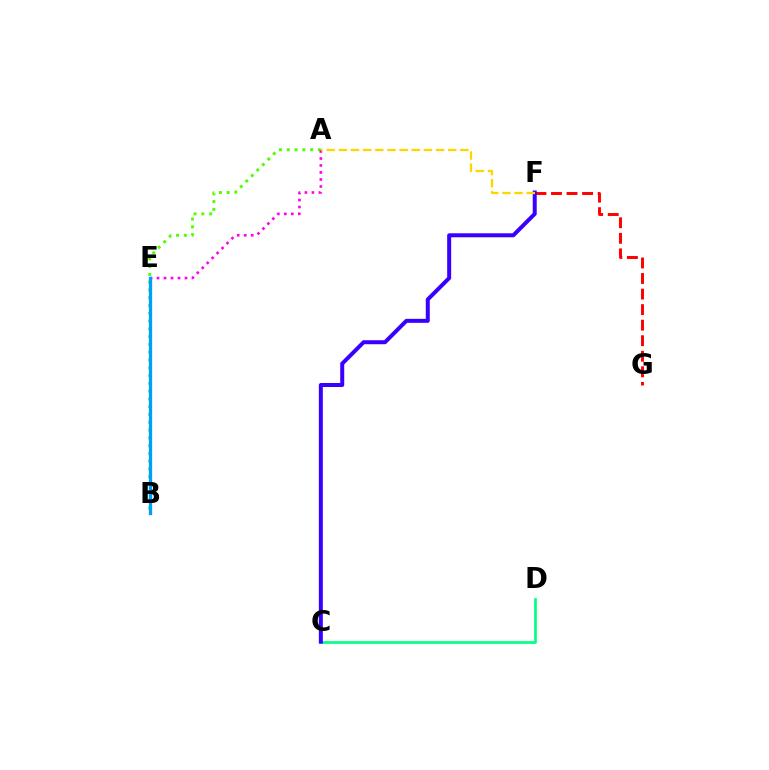{('F', 'G'): [{'color': '#ff0000', 'line_style': 'dashed', 'thickness': 2.11}], ('A', 'B'): [{'color': '#4fff00', 'line_style': 'dotted', 'thickness': 2.11}], ('C', 'D'): [{'color': '#00ff86', 'line_style': 'solid', 'thickness': 1.93}], ('A', 'E'): [{'color': '#ff00ed', 'line_style': 'dotted', 'thickness': 1.9}], ('B', 'E'): [{'color': '#009eff', 'line_style': 'solid', 'thickness': 2.37}], ('C', 'F'): [{'color': '#3700ff', 'line_style': 'solid', 'thickness': 2.87}], ('A', 'F'): [{'color': '#ffd500', 'line_style': 'dashed', 'thickness': 1.65}]}